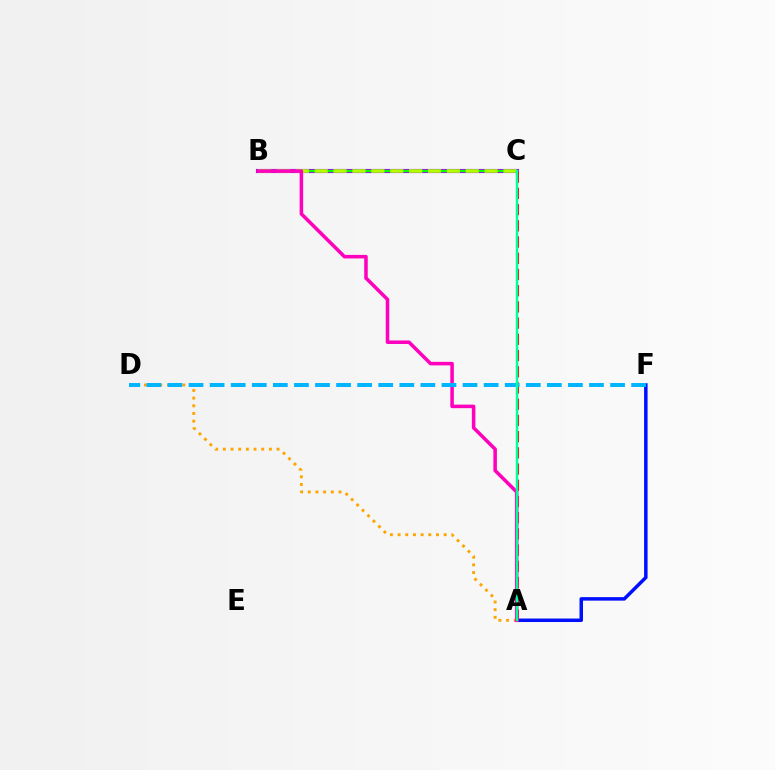{('A', 'F'): [{'color': '#0010ff', 'line_style': 'solid', 'thickness': 2.51}], ('A', 'D'): [{'color': '#ffa500', 'line_style': 'dotted', 'thickness': 2.09}], ('B', 'C'): [{'color': '#9b00ff', 'line_style': 'solid', 'thickness': 2.98}, {'color': '#08ff00', 'line_style': 'solid', 'thickness': 1.71}, {'color': '#b3ff00', 'line_style': 'dashed', 'thickness': 2.56}], ('A', 'C'): [{'color': '#ff0000', 'line_style': 'dashed', 'thickness': 2.2}, {'color': '#00ff9d', 'line_style': 'solid', 'thickness': 1.74}], ('A', 'B'): [{'color': '#ff00bd', 'line_style': 'solid', 'thickness': 2.54}], ('D', 'F'): [{'color': '#00b5ff', 'line_style': 'dashed', 'thickness': 2.86}]}